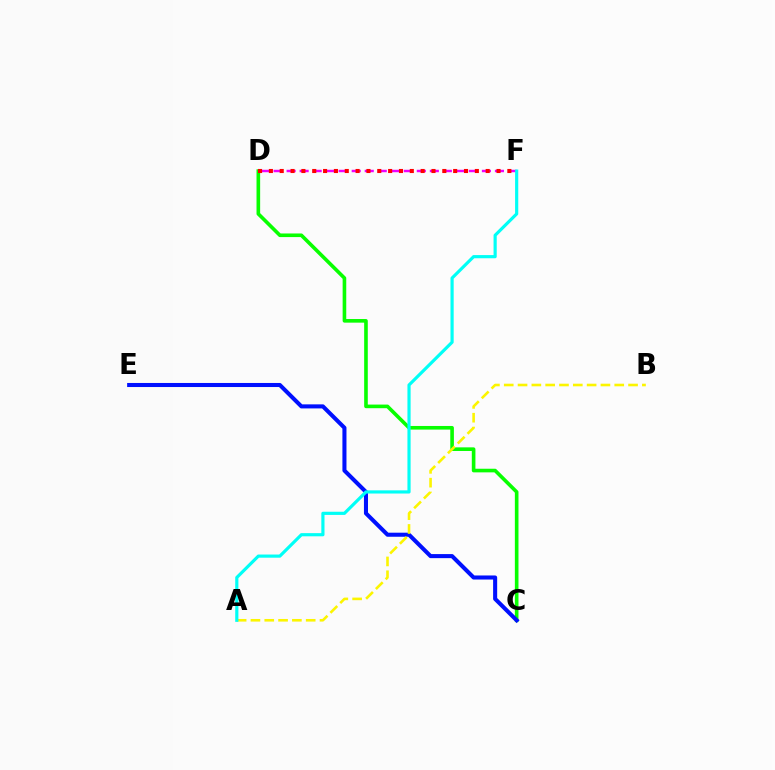{('C', 'D'): [{'color': '#08ff00', 'line_style': 'solid', 'thickness': 2.61}], ('C', 'E'): [{'color': '#0010ff', 'line_style': 'solid', 'thickness': 2.92}], ('A', 'B'): [{'color': '#fcf500', 'line_style': 'dashed', 'thickness': 1.88}], ('D', 'F'): [{'color': '#ee00ff', 'line_style': 'dashed', 'thickness': 1.77}, {'color': '#ff0000', 'line_style': 'dotted', 'thickness': 2.95}], ('A', 'F'): [{'color': '#00fff6', 'line_style': 'solid', 'thickness': 2.28}]}